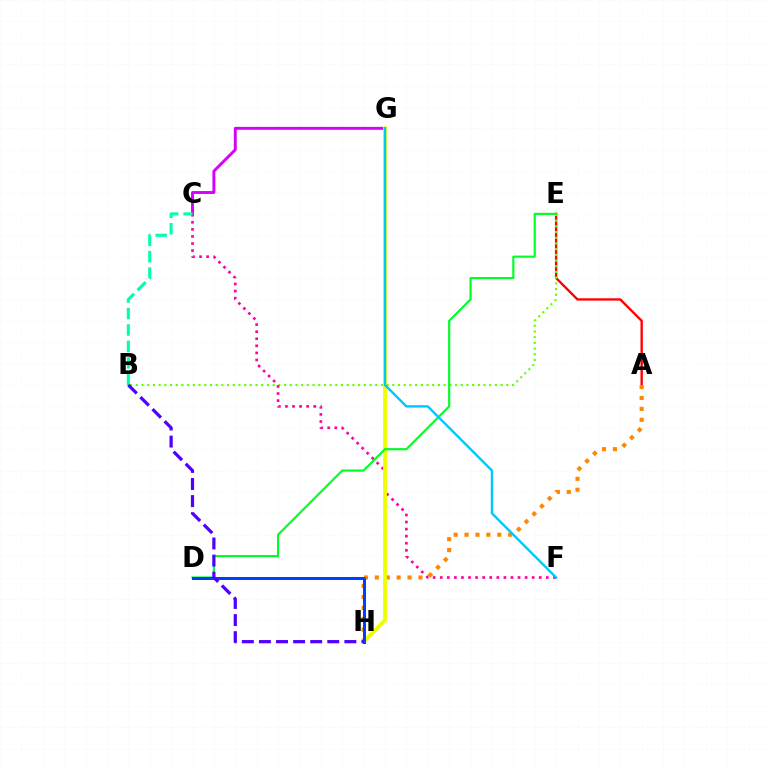{('C', 'G'): [{'color': '#d600ff', 'line_style': 'solid', 'thickness': 2.11}], ('A', 'E'): [{'color': '#ff0000', 'line_style': 'solid', 'thickness': 1.69}], ('B', 'E'): [{'color': '#66ff00', 'line_style': 'dotted', 'thickness': 1.55}], ('C', 'F'): [{'color': '#ff00a0', 'line_style': 'dotted', 'thickness': 1.92}], ('A', 'H'): [{'color': '#ff8800', 'line_style': 'dotted', 'thickness': 2.96}], ('B', 'C'): [{'color': '#00ffaf', 'line_style': 'dashed', 'thickness': 2.23}], ('G', 'H'): [{'color': '#eeff00', 'line_style': 'solid', 'thickness': 2.75}], ('D', 'E'): [{'color': '#00ff27', 'line_style': 'solid', 'thickness': 1.55}], ('D', 'H'): [{'color': '#003fff', 'line_style': 'solid', 'thickness': 2.15}], ('B', 'H'): [{'color': '#4f00ff', 'line_style': 'dashed', 'thickness': 2.32}], ('F', 'G'): [{'color': '#00c7ff', 'line_style': 'solid', 'thickness': 1.71}]}